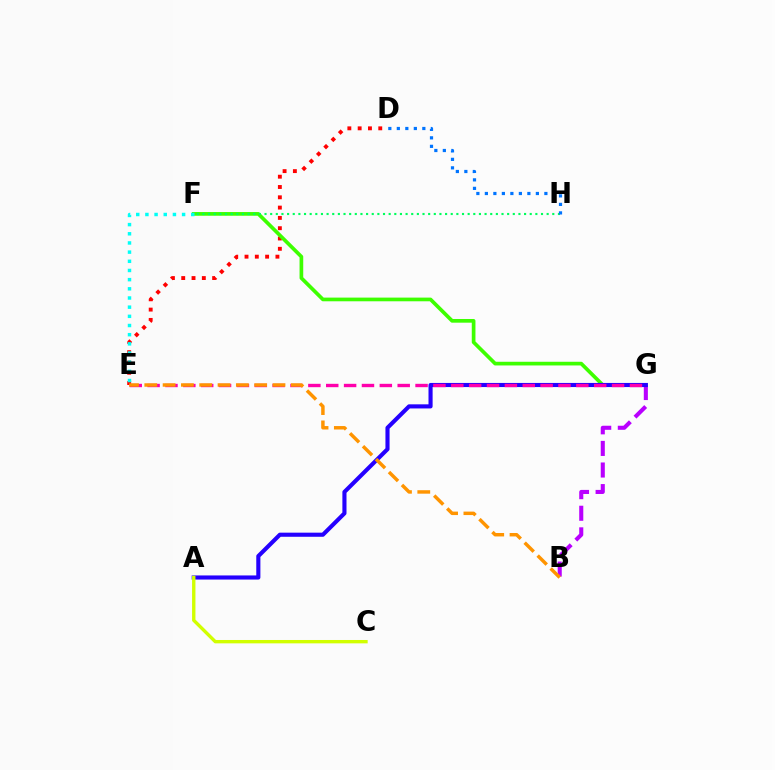{('B', 'G'): [{'color': '#b900ff', 'line_style': 'dashed', 'thickness': 2.93}], ('D', 'E'): [{'color': '#ff0000', 'line_style': 'dotted', 'thickness': 2.8}], ('F', 'G'): [{'color': '#3dff00', 'line_style': 'solid', 'thickness': 2.65}], ('F', 'H'): [{'color': '#00ff5c', 'line_style': 'dotted', 'thickness': 1.53}], ('E', 'F'): [{'color': '#00fff6', 'line_style': 'dotted', 'thickness': 2.49}], ('A', 'G'): [{'color': '#2500ff', 'line_style': 'solid', 'thickness': 2.96}], ('D', 'H'): [{'color': '#0074ff', 'line_style': 'dotted', 'thickness': 2.31}], ('E', 'G'): [{'color': '#ff00ac', 'line_style': 'dashed', 'thickness': 2.43}], ('A', 'C'): [{'color': '#d1ff00', 'line_style': 'solid', 'thickness': 2.42}], ('B', 'E'): [{'color': '#ff9400', 'line_style': 'dashed', 'thickness': 2.49}]}